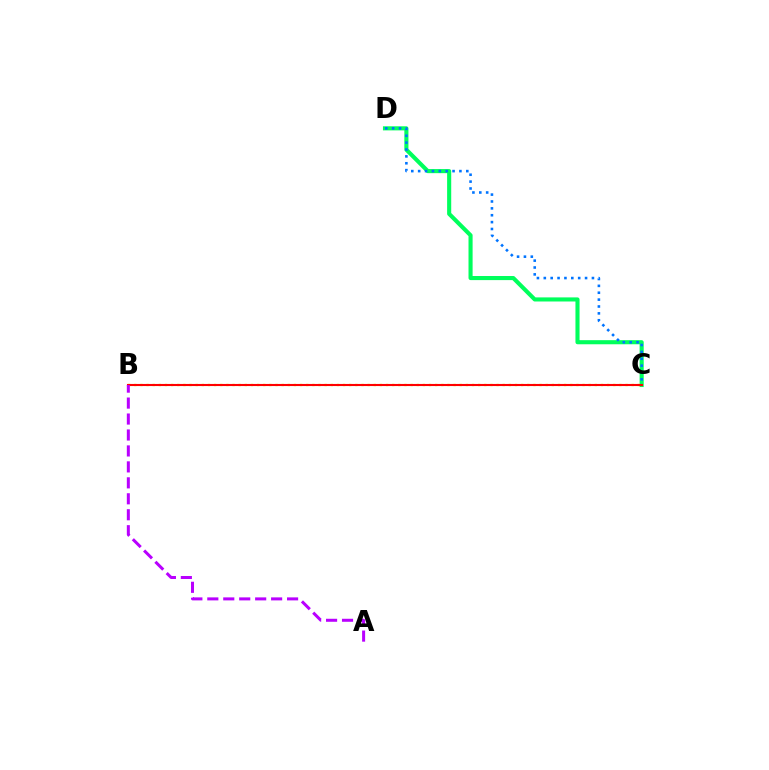{('C', 'D'): [{'color': '#00ff5c', 'line_style': 'solid', 'thickness': 2.95}, {'color': '#0074ff', 'line_style': 'dotted', 'thickness': 1.87}], ('B', 'C'): [{'color': '#d1ff00', 'line_style': 'dotted', 'thickness': 1.67}, {'color': '#ff0000', 'line_style': 'solid', 'thickness': 1.51}], ('A', 'B'): [{'color': '#b900ff', 'line_style': 'dashed', 'thickness': 2.17}]}